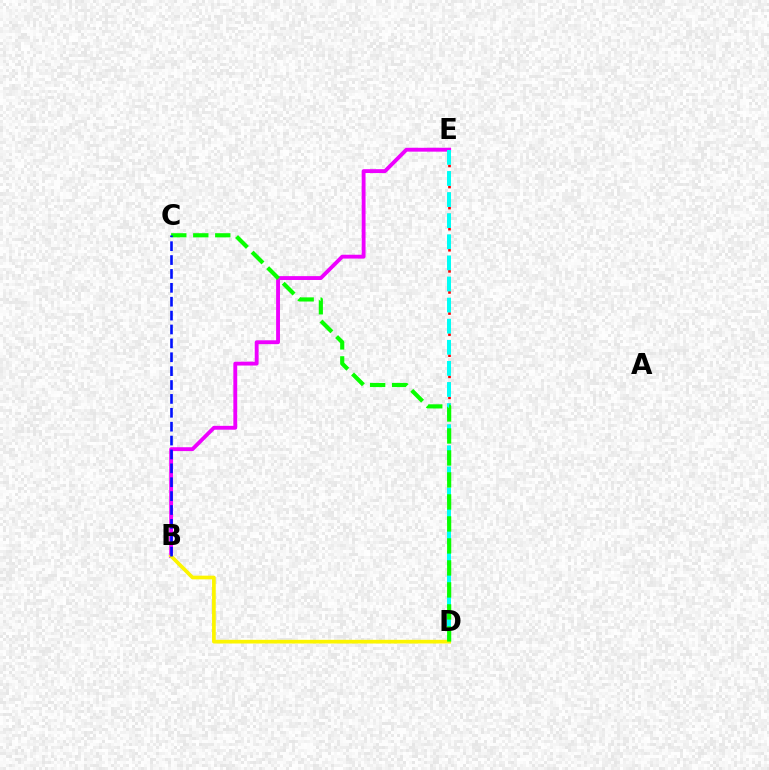{('B', 'E'): [{'color': '#ee00ff', 'line_style': 'solid', 'thickness': 2.78}], ('D', 'E'): [{'color': '#ff0000', 'line_style': 'dotted', 'thickness': 1.91}, {'color': '#00fff6', 'line_style': 'dashed', 'thickness': 2.87}], ('B', 'D'): [{'color': '#fcf500', 'line_style': 'solid', 'thickness': 2.66}], ('C', 'D'): [{'color': '#08ff00', 'line_style': 'dashed', 'thickness': 2.99}], ('B', 'C'): [{'color': '#0010ff', 'line_style': 'dashed', 'thickness': 1.89}]}